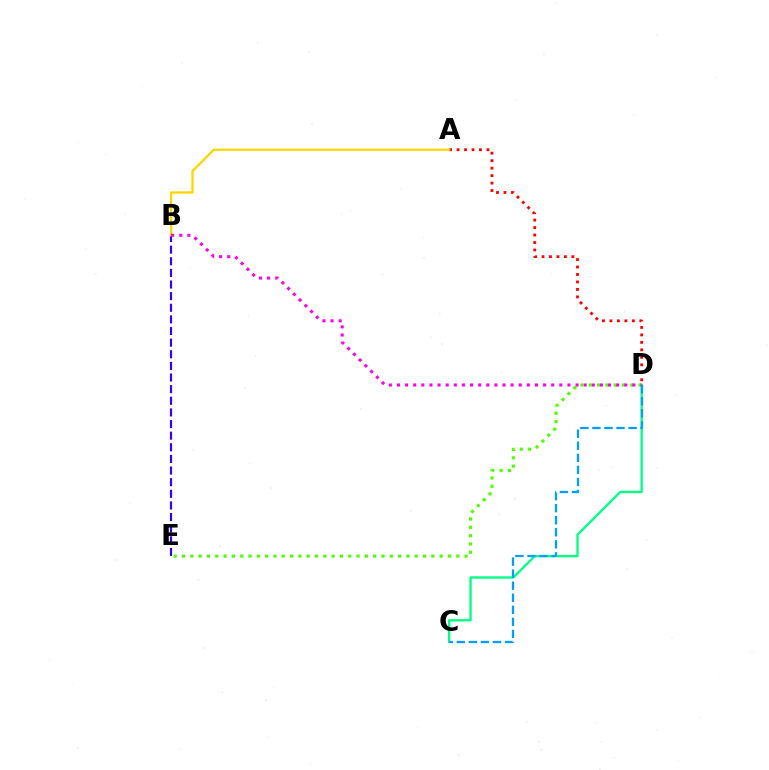{('D', 'E'): [{'color': '#4fff00', 'line_style': 'dotted', 'thickness': 2.26}], ('A', 'D'): [{'color': '#ff0000', 'line_style': 'dotted', 'thickness': 2.03}], ('C', 'D'): [{'color': '#00ff86', 'line_style': 'solid', 'thickness': 1.68}, {'color': '#009eff', 'line_style': 'dashed', 'thickness': 1.64}], ('B', 'E'): [{'color': '#3700ff', 'line_style': 'dashed', 'thickness': 1.58}], ('A', 'B'): [{'color': '#ffd500', 'line_style': 'solid', 'thickness': 1.64}], ('B', 'D'): [{'color': '#ff00ed', 'line_style': 'dotted', 'thickness': 2.21}]}